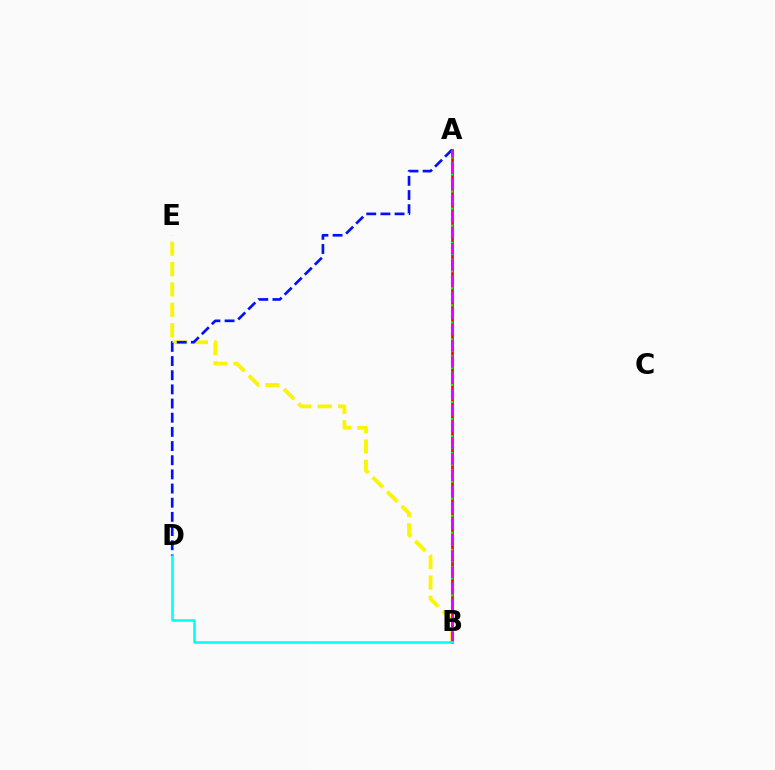{('A', 'B'): [{'color': '#ff0000', 'line_style': 'solid', 'thickness': 1.96}, {'color': '#08ff00', 'line_style': 'dotted', 'thickness': 1.55}, {'color': '#ee00ff', 'line_style': 'dashed', 'thickness': 2.2}], ('B', 'E'): [{'color': '#fcf500', 'line_style': 'dashed', 'thickness': 2.77}], ('A', 'D'): [{'color': '#0010ff', 'line_style': 'dashed', 'thickness': 1.92}], ('B', 'D'): [{'color': '#00fff6', 'line_style': 'solid', 'thickness': 1.84}]}